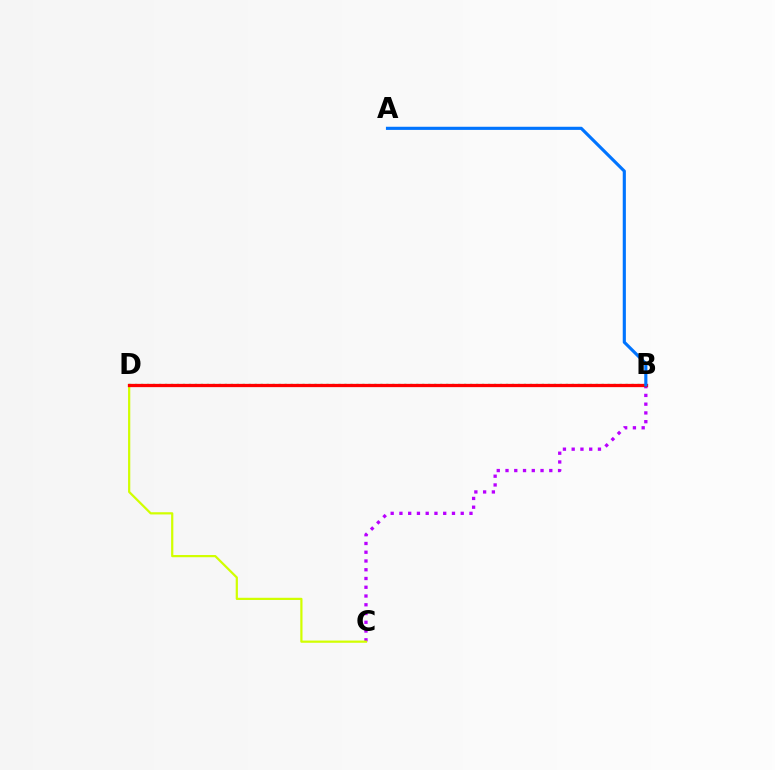{('B', 'C'): [{'color': '#b900ff', 'line_style': 'dotted', 'thickness': 2.38}], ('C', 'D'): [{'color': '#d1ff00', 'line_style': 'solid', 'thickness': 1.6}], ('B', 'D'): [{'color': '#00ff5c', 'line_style': 'dotted', 'thickness': 1.63}, {'color': '#ff0000', 'line_style': 'solid', 'thickness': 2.36}], ('A', 'B'): [{'color': '#0074ff', 'line_style': 'solid', 'thickness': 2.26}]}